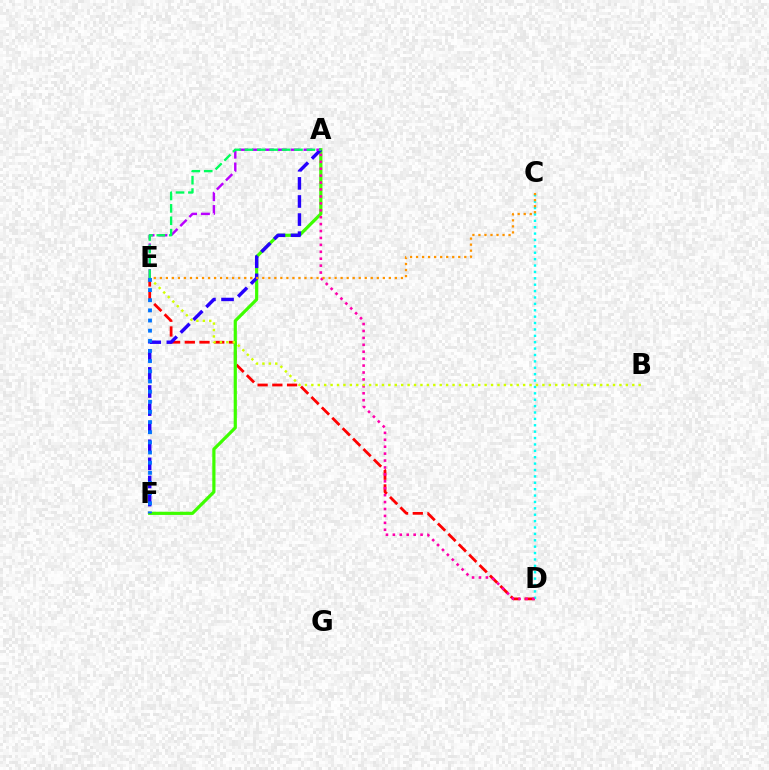{('D', 'E'): [{'color': '#ff0000', 'line_style': 'dashed', 'thickness': 2.0}], ('C', 'D'): [{'color': '#00fff6', 'line_style': 'dotted', 'thickness': 1.74}], ('A', 'F'): [{'color': '#3dff00', 'line_style': 'solid', 'thickness': 2.3}, {'color': '#2500ff', 'line_style': 'dashed', 'thickness': 2.46}], ('A', 'D'): [{'color': '#ff00ac', 'line_style': 'dotted', 'thickness': 1.88}], ('B', 'E'): [{'color': '#d1ff00', 'line_style': 'dotted', 'thickness': 1.74}], ('A', 'E'): [{'color': '#b900ff', 'line_style': 'dashed', 'thickness': 1.75}, {'color': '#00ff5c', 'line_style': 'dashed', 'thickness': 1.68}], ('C', 'E'): [{'color': '#ff9400', 'line_style': 'dotted', 'thickness': 1.64}], ('E', 'F'): [{'color': '#0074ff', 'line_style': 'dotted', 'thickness': 2.76}]}